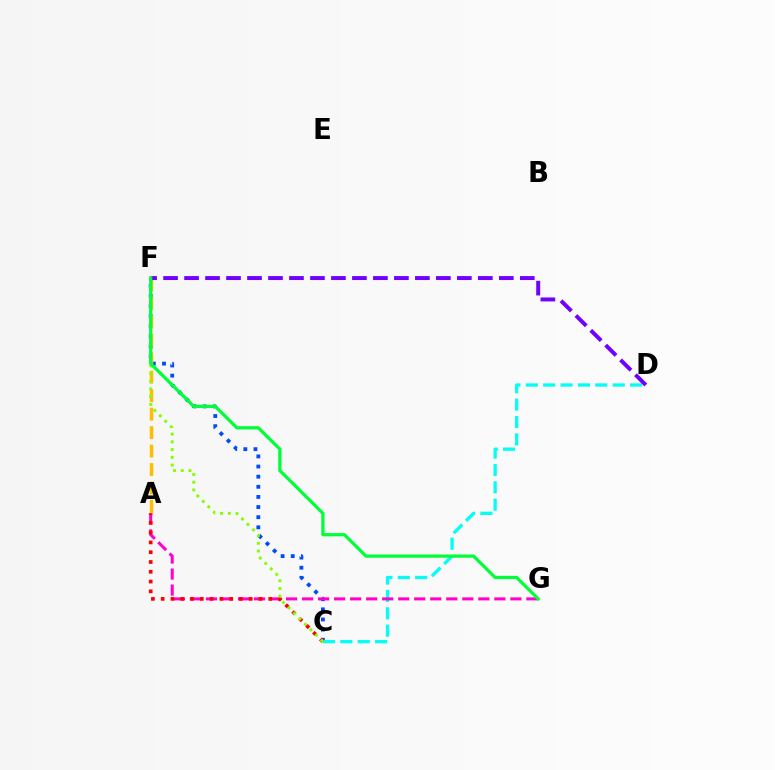{('C', 'F'): [{'color': '#004bff', 'line_style': 'dotted', 'thickness': 2.75}, {'color': '#84ff00', 'line_style': 'dotted', 'thickness': 2.1}], ('C', 'D'): [{'color': '#00fff6', 'line_style': 'dashed', 'thickness': 2.36}], ('A', 'F'): [{'color': '#ffbd00', 'line_style': 'dashed', 'thickness': 2.51}], ('A', 'G'): [{'color': '#ff00cf', 'line_style': 'dashed', 'thickness': 2.18}], ('A', 'C'): [{'color': '#ff0000', 'line_style': 'dotted', 'thickness': 2.66}], ('D', 'F'): [{'color': '#7200ff', 'line_style': 'dashed', 'thickness': 2.85}], ('F', 'G'): [{'color': '#00ff39', 'line_style': 'solid', 'thickness': 2.33}]}